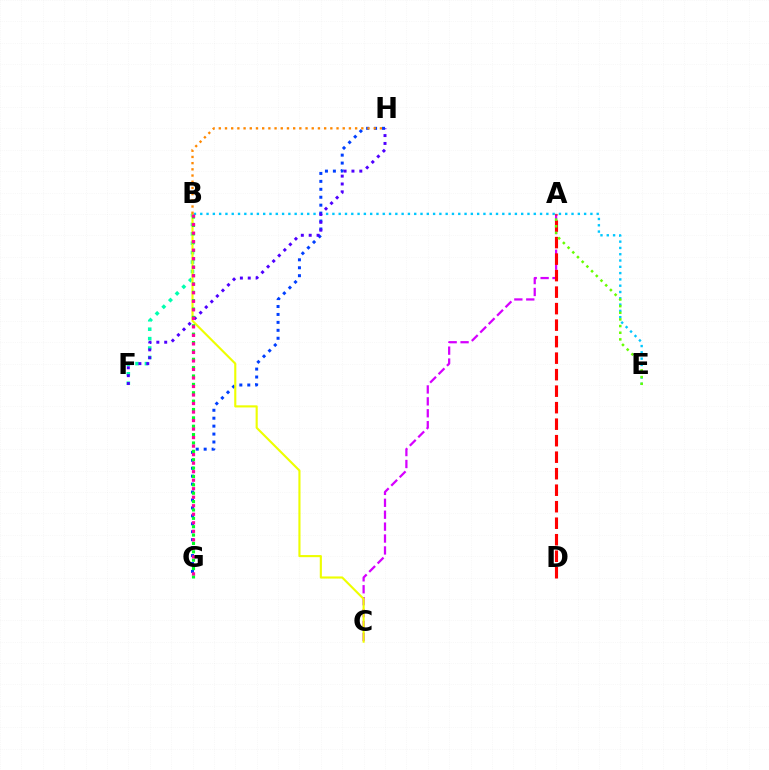{('B', 'F'): [{'color': '#00ffaf', 'line_style': 'dotted', 'thickness': 2.56}], ('A', 'C'): [{'color': '#d600ff', 'line_style': 'dashed', 'thickness': 1.62}], ('B', 'E'): [{'color': '#00c7ff', 'line_style': 'dotted', 'thickness': 1.71}], ('A', 'D'): [{'color': '#ff0000', 'line_style': 'dashed', 'thickness': 2.24}], ('G', 'H'): [{'color': '#003fff', 'line_style': 'dotted', 'thickness': 2.16}], ('F', 'H'): [{'color': '#4f00ff', 'line_style': 'dotted', 'thickness': 2.14}], ('B', 'C'): [{'color': '#eeff00', 'line_style': 'solid', 'thickness': 1.53}], ('B', 'G'): [{'color': '#00ff27', 'line_style': 'dotted', 'thickness': 2.27}, {'color': '#ff00a0', 'line_style': 'dotted', 'thickness': 2.31}], ('B', 'H'): [{'color': '#ff8800', 'line_style': 'dotted', 'thickness': 1.68}], ('A', 'E'): [{'color': '#66ff00', 'line_style': 'dotted', 'thickness': 1.81}]}